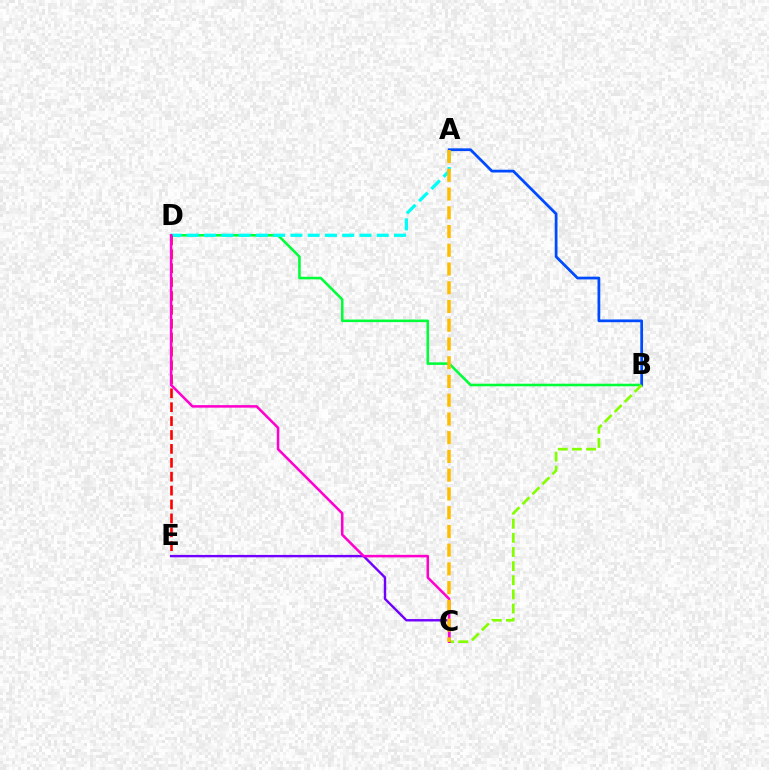{('B', 'D'): [{'color': '#00ff39', 'line_style': 'solid', 'thickness': 1.85}], ('A', 'D'): [{'color': '#00fff6', 'line_style': 'dashed', 'thickness': 2.35}], ('D', 'E'): [{'color': '#ff0000', 'line_style': 'dashed', 'thickness': 1.89}], ('A', 'B'): [{'color': '#004bff', 'line_style': 'solid', 'thickness': 1.98}], ('B', 'C'): [{'color': '#84ff00', 'line_style': 'dashed', 'thickness': 1.92}], ('C', 'E'): [{'color': '#7200ff', 'line_style': 'solid', 'thickness': 1.72}], ('C', 'D'): [{'color': '#ff00cf', 'line_style': 'solid', 'thickness': 1.82}], ('A', 'C'): [{'color': '#ffbd00', 'line_style': 'dashed', 'thickness': 2.55}]}